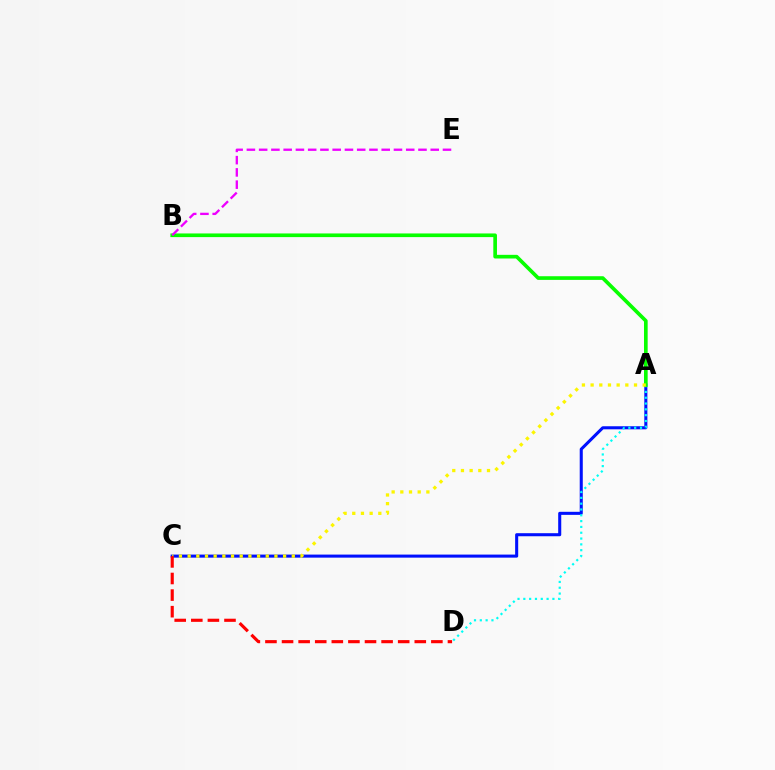{('A', 'C'): [{'color': '#0010ff', 'line_style': 'solid', 'thickness': 2.2}, {'color': '#fcf500', 'line_style': 'dotted', 'thickness': 2.36}], ('A', 'D'): [{'color': '#00fff6', 'line_style': 'dotted', 'thickness': 1.58}], ('A', 'B'): [{'color': '#08ff00', 'line_style': 'solid', 'thickness': 2.63}], ('C', 'D'): [{'color': '#ff0000', 'line_style': 'dashed', 'thickness': 2.25}], ('B', 'E'): [{'color': '#ee00ff', 'line_style': 'dashed', 'thickness': 1.66}]}